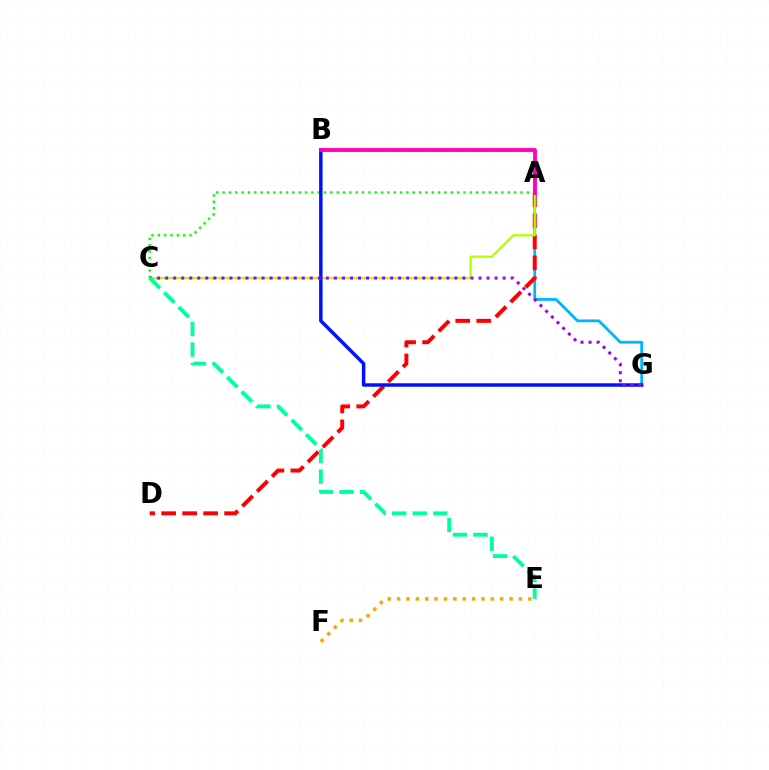{('A', 'G'): [{'color': '#00b5ff', 'line_style': 'solid', 'thickness': 2.0}], ('A', 'C'): [{'color': '#08ff00', 'line_style': 'dotted', 'thickness': 1.72}, {'color': '#b3ff00', 'line_style': 'solid', 'thickness': 1.61}], ('A', 'D'): [{'color': '#ff0000', 'line_style': 'dashed', 'thickness': 2.85}], ('B', 'G'): [{'color': '#0010ff', 'line_style': 'solid', 'thickness': 2.49}], ('C', 'G'): [{'color': '#9b00ff', 'line_style': 'dotted', 'thickness': 2.18}], ('E', 'F'): [{'color': '#ffa500', 'line_style': 'dotted', 'thickness': 2.55}], ('A', 'B'): [{'color': '#ff00bd', 'line_style': 'solid', 'thickness': 2.78}], ('C', 'E'): [{'color': '#00ff9d', 'line_style': 'dashed', 'thickness': 2.79}]}